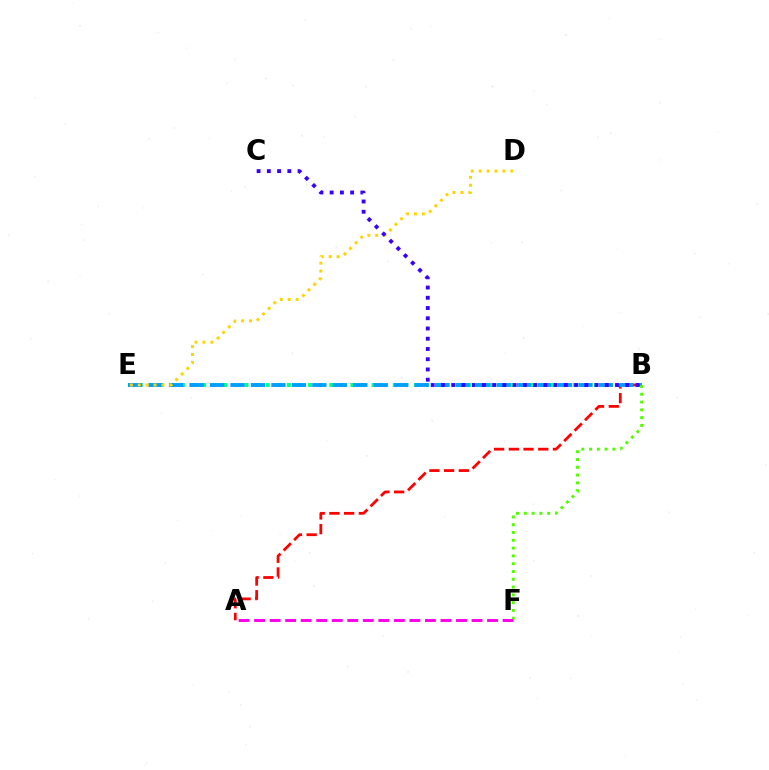{('B', 'E'): [{'color': '#00ff86', 'line_style': 'dotted', 'thickness': 2.88}, {'color': '#009eff', 'line_style': 'dashed', 'thickness': 2.78}], ('A', 'B'): [{'color': '#ff0000', 'line_style': 'dashed', 'thickness': 2.0}], ('D', 'E'): [{'color': '#ffd500', 'line_style': 'dotted', 'thickness': 2.15}], ('B', 'F'): [{'color': '#4fff00', 'line_style': 'dotted', 'thickness': 2.12}], ('B', 'C'): [{'color': '#3700ff', 'line_style': 'dotted', 'thickness': 2.78}], ('A', 'F'): [{'color': '#ff00ed', 'line_style': 'dashed', 'thickness': 2.11}]}